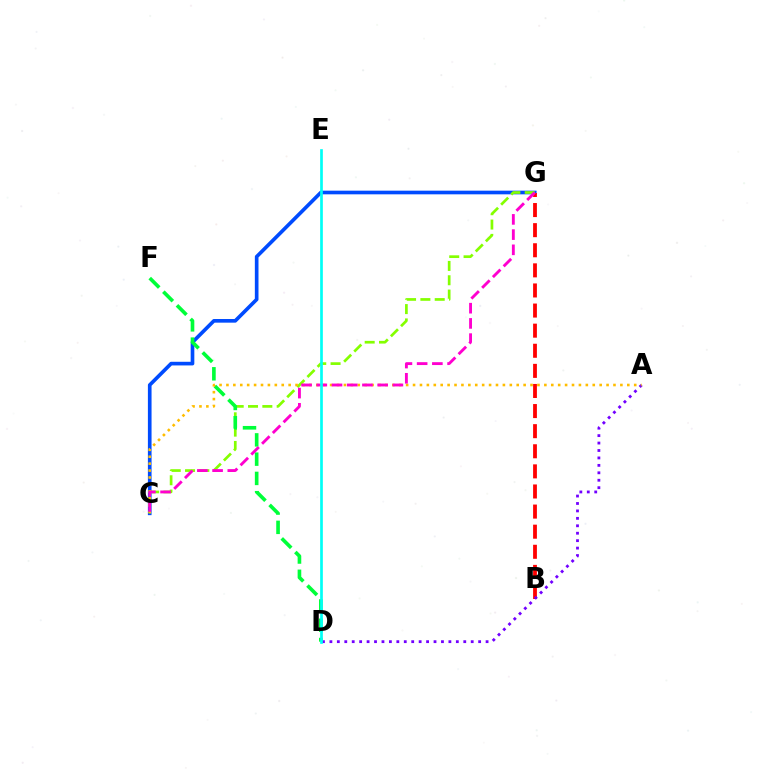{('C', 'G'): [{'color': '#004bff', 'line_style': 'solid', 'thickness': 2.63}, {'color': '#84ff00', 'line_style': 'dashed', 'thickness': 1.95}, {'color': '#ff00cf', 'line_style': 'dashed', 'thickness': 2.07}], ('B', 'G'): [{'color': '#ff0000', 'line_style': 'dashed', 'thickness': 2.73}], ('A', 'D'): [{'color': '#7200ff', 'line_style': 'dotted', 'thickness': 2.02}], ('D', 'F'): [{'color': '#00ff39', 'line_style': 'dashed', 'thickness': 2.62}], ('A', 'C'): [{'color': '#ffbd00', 'line_style': 'dotted', 'thickness': 1.88}], ('D', 'E'): [{'color': '#00fff6', 'line_style': 'solid', 'thickness': 1.94}]}